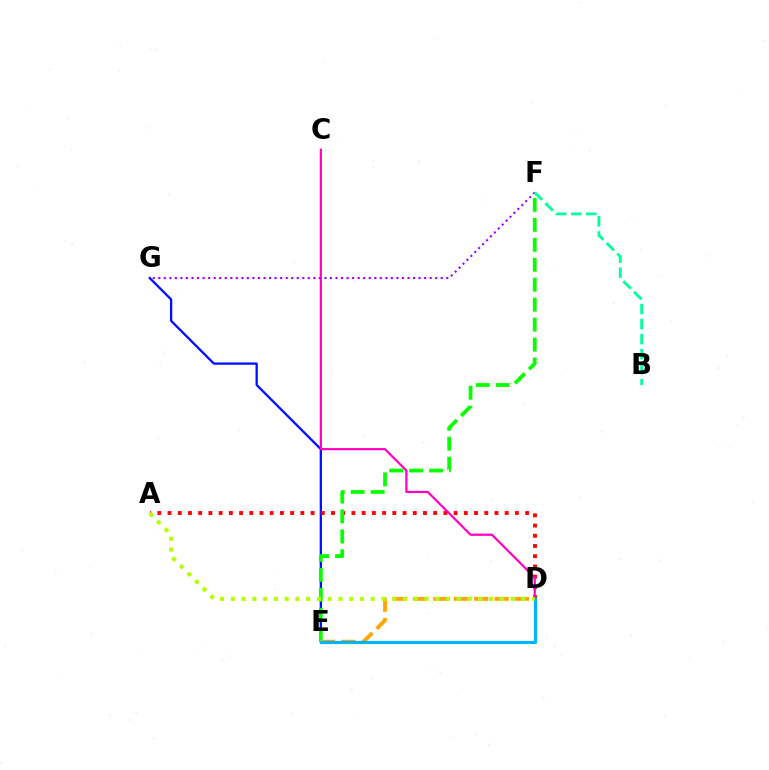{('E', 'G'): [{'color': '#0010ff', 'line_style': 'solid', 'thickness': 1.66}], ('A', 'D'): [{'color': '#ff0000', 'line_style': 'dotted', 'thickness': 2.78}, {'color': '#b3ff00', 'line_style': 'dotted', 'thickness': 2.92}], ('E', 'F'): [{'color': '#08ff00', 'line_style': 'dashed', 'thickness': 2.71}], ('C', 'D'): [{'color': '#ff00bd', 'line_style': 'solid', 'thickness': 1.59}], ('D', 'E'): [{'color': '#ffa500', 'line_style': 'dashed', 'thickness': 2.77}, {'color': '#00b5ff', 'line_style': 'solid', 'thickness': 2.3}], ('F', 'G'): [{'color': '#9b00ff', 'line_style': 'dotted', 'thickness': 1.5}], ('B', 'F'): [{'color': '#00ff9d', 'line_style': 'dashed', 'thickness': 2.04}]}